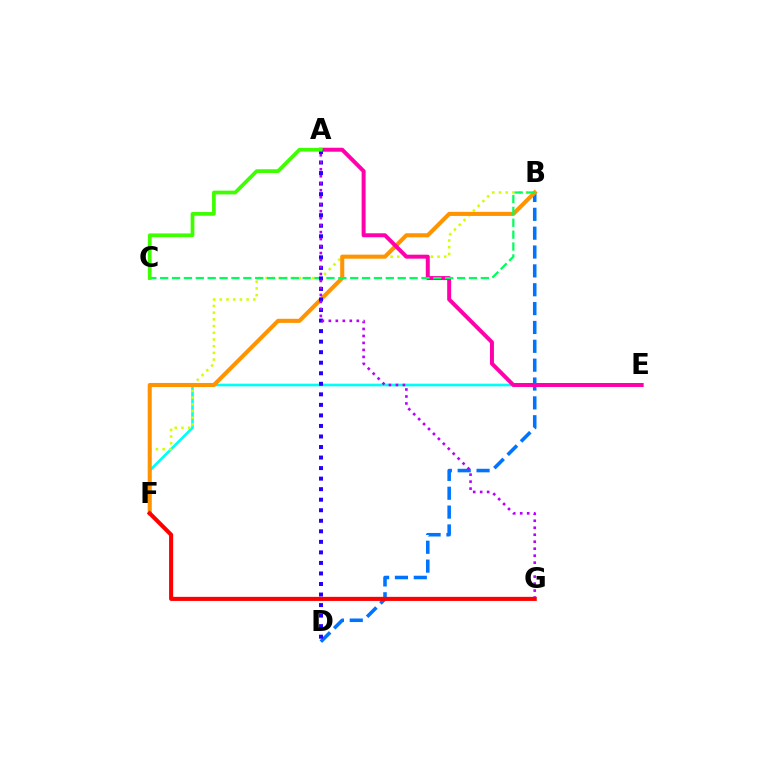{('B', 'D'): [{'color': '#0074ff', 'line_style': 'dashed', 'thickness': 2.56}], ('E', 'F'): [{'color': '#00fff6', 'line_style': 'solid', 'thickness': 1.92}], ('B', 'F'): [{'color': '#d1ff00', 'line_style': 'dotted', 'thickness': 1.82}, {'color': '#ff9400', 'line_style': 'solid', 'thickness': 2.94}], ('A', 'E'): [{'color': '#ff00ac', 'line_style': 'solid', 'thickness': 2.86}], ('B', 'C'): [{'color': '#00ff5c', 'line_style': 'dashed', 'thickness': 1.61}], ('A', 'D'): [{'color': '#2500ff', 'line_style': 'dotted', 'thickness': 2.86}], ('A', 'G'): [{'color': '#b900ff', 'line_style': 'dotted', 'thickness': 1.9}], ('A', 'C'): [{'color': '#3dff00', 'line_style': 'solid', 'thickness': 2.68}], ('F', 'G'): [{'color': '#ff0000', 'line_style': 'solid', 'thickness': 2.94}]}